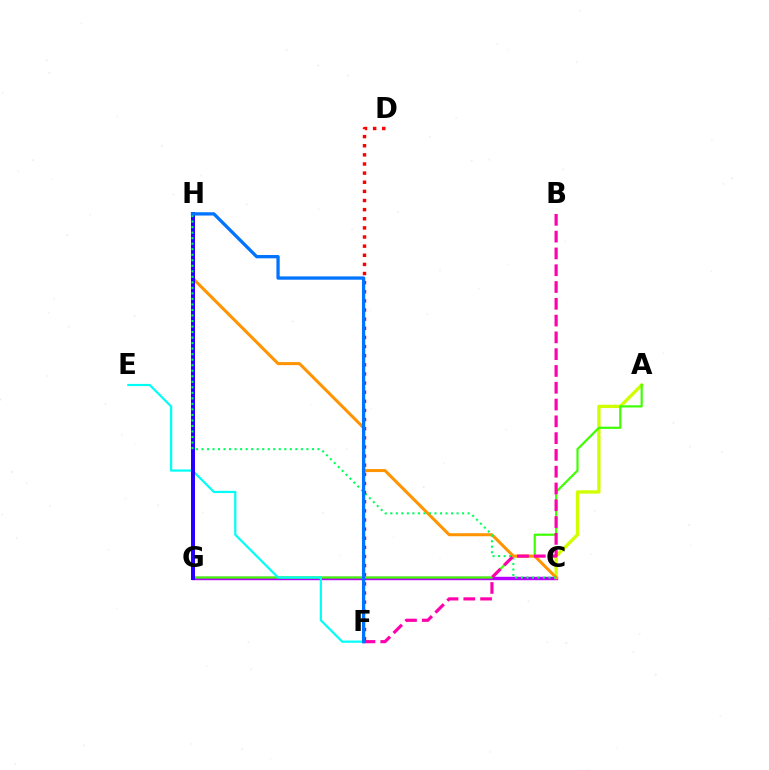{('C', 'G'): [{'color': '#b900ff', 'line_style': 'solid', 'thickness': 2.46}], ('A', 'C'): [{'color': '#d1ff00', 'line_style': 'solid', 'thickness': 2.38}], ('A', 'G'): [{'color': '#3dff00', 'line_style': 'solid', 'thickness': 1.56}], ('C', 'H'): [{'color': '#ff9400', 'line_style': 'solid', 'thickness': 2.18}, {'color': '#00ff5c', 'line_style': 'dotted', 'thickness': 1.5}], ('E', 'F'): [{'color': '#00fff6', 'line_style': 'solid', 'thickness': 1.59}], ('G', 'H'): [{'color': '#2500ff', 'line_style': 'solid', 'thickness': 2.86}], ('B', 'F'): [{'color': '#ff00ac', 'line_style': 'dashed', 'thickness': 2.28}], ('D', 'F'): [{'color': '#ff0000', 'line_style': 'dotted', 'thickness': 2.48}], ('F', 'H'): [{'color': '#0074ff', 'line_style': 'solid', 'thickness': 2.37}]}